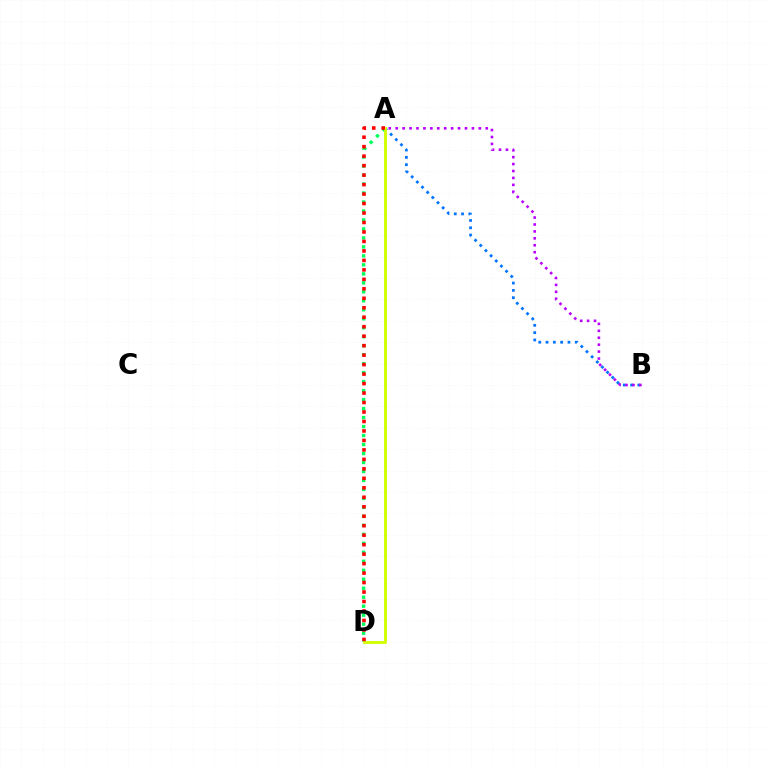{('A', 'D'): [{'color': '#00ff5c', 'line_style': 'dotted', 'thickness': 2.44}, {'color': '#d1ff00', 'line_style': 'solid', 'thickness': 2.07}, {'color': '#ff0000', 'line_style': 'dotted', 'thickness': 2.57}], ('A', 'B'): [{'color': '#0074ff', 'line_style': 'dotted', 'thickness': 1.98}, {'color': '#b900ff', 'line_style': 'dotted', 'thickness': 1.88}]}